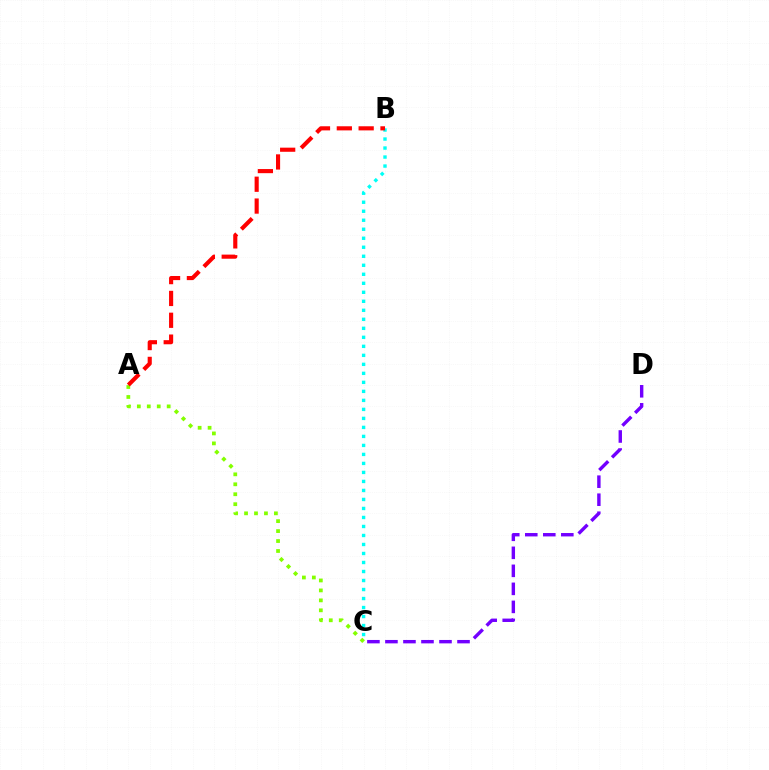{('A', 'C'): [{'color': '#84ff00', 'line_style': 'dotted', 'thickness': 2.7}], ('C', 'D'): [{'color': '#7200ff', 'line_style': 'dashed', 'thickness': 2.45}], ('B', 'C'): [{'color': '#00fff6', 'line_style': 'dotted', 'thickness': 2.45}], ('A', 'B'): [{'color': '#ff0000', 'line_style': 'dashed', 'thickness': 2.97}]}